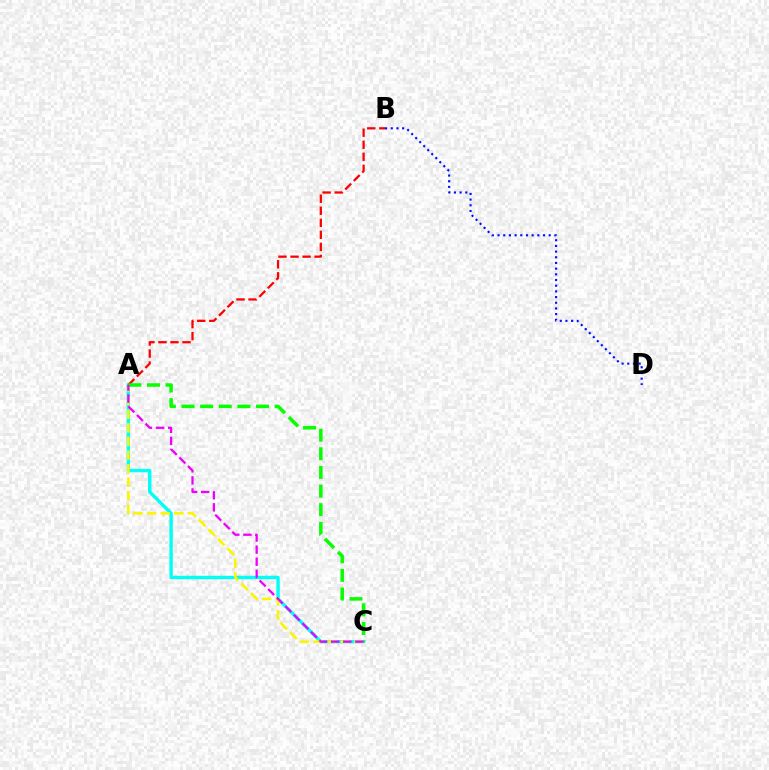{('A', 'C'): [{'color': '#00fff6', 'line_style': 'solid', 'thickness': 2.43}, {'color': '#fcf500', 'line_style': 'dashed', 'thickness': 1.85}, {'color': '#08ff00', 'line_style': 'dashed', 'thickness': 2.53}, {'color': '#ee00ff', 'line_style': 'dashed', 'thickness': 1.64}], ('A', 'B'): [{'color': '#ff0000', 'line_style': 'dashed', 'thickness': 1.63}], ('B', 'D'): [{'color': '#0010ff', 'line_style': 'dotted', 'thickness': 1.54}]}